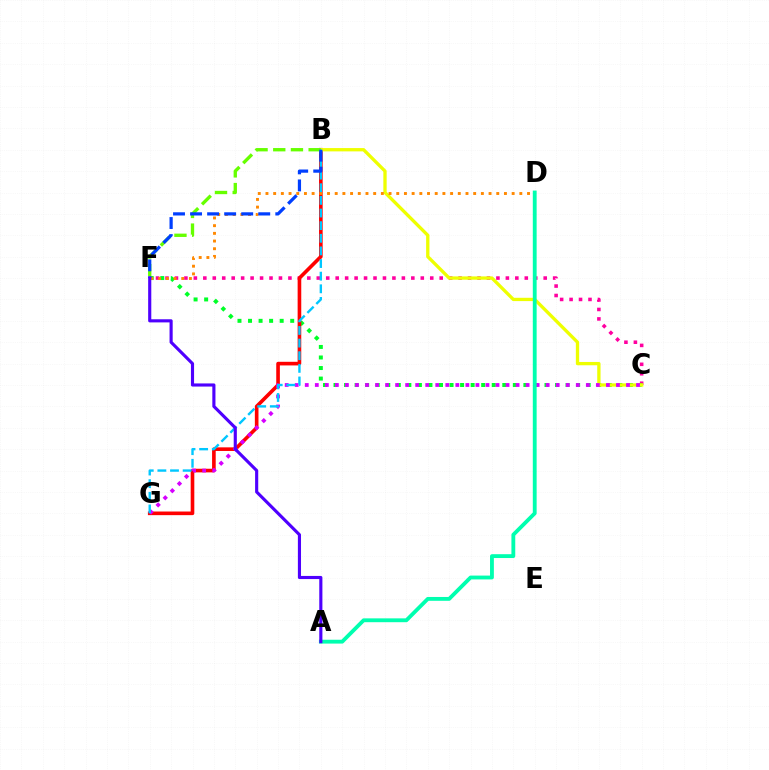{('C', 'F'): [{'color': '#ff00a0', 'line_style': 'dotted', 'thickness': 2.57}, {'color': '#00ff27', 'line_style': 'dotted', 'thickness': 2.87}], ('B', 'G'): [{'color': '#ff0000', 'line_style': 'solid', 'thickness': 2.61}, {'color': '#00c7ff', 'line_style': 'dashed', 'thickness': 1.72}], ('B', 'C'): [{'color': '#eeff00', 'line_style': 'solid', 'thickness': 2.38}], ('C', 'G'): [{'color': '#d600ff', 'line_style': 'dotted', 'thickness': 2.73}], ('B', 'F'): [{'color': '#66ff00', 'line_style': 'dashed', 'thickness': 2.4}, {'color': '#003fff', 'line_style': 'dashed', 'thickness': 2.32}], ('D', 'F'): [{'color': '#ff8800', 'line_style': 'dotted', 'thickness': 2.09}], ('A', 'D'): [{'color': '#00ffaf', 'line_style': 'solid', 'thickness': 2.76}], ('A', 'F'): [{'color': '#4f00ff', 'line_style': 'solid', 'thickness': 2.25}]}